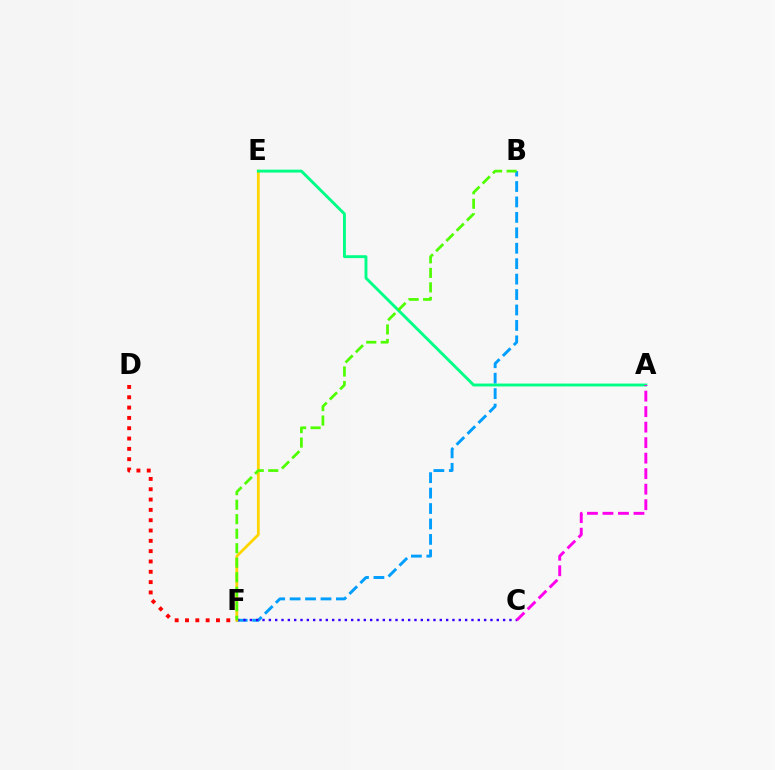{('B', 'F'): [{'color': '#009eff', 'line_style': 'dashed', 'thickness': 2.1}, {'color': '#4fff00', 'line_style': 'dashed', 'thickness': 1.97}], ('C', 'F'): [{'color': '#3700ff', 'line_style': 'dotted', 'thickness': 1.72}], ('E', 'F'): [{'color': '#ffd500', 'line_style': 'solid', 'thickness': 2.0}], ('D', 'F'): [{'color': '#ff0000', 'line_style': 'dotted', 'thickness': 2.8}], ('A', 'E'): [{'color': '#00ff86', 'line_style': 'solid', 'thickness': 2.08}], ('A', 'C'): [{'color': '#ff00ed', 'line_style': 'dashed', 'thickness': 2.11}]}